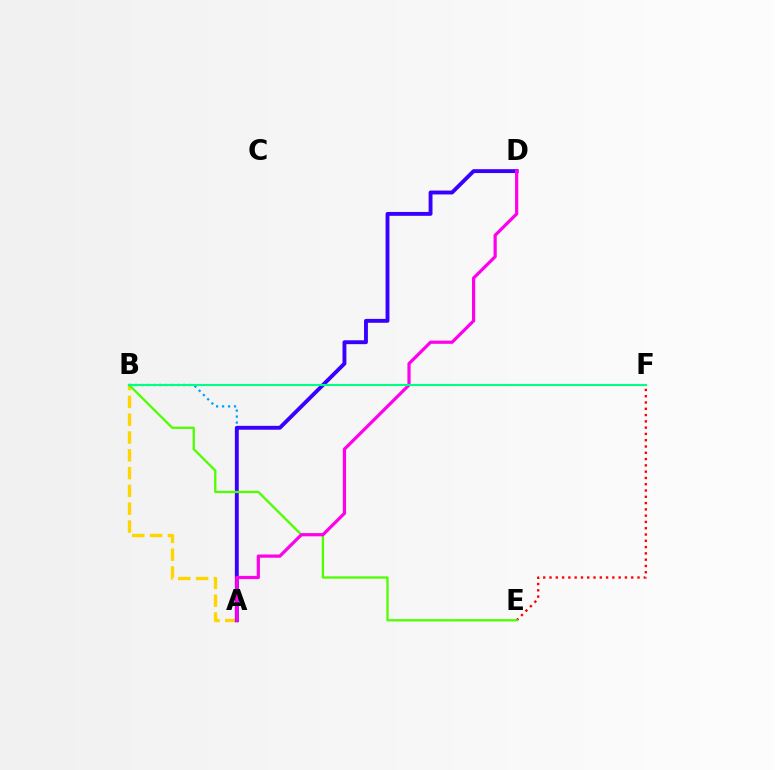{('A', 'B'): [{'color': '#009eff', 'line_style': 'dotted', 'thickness': 1.62}, {'color': '#ffd500', 'line_style': 'dashed', 'thickness': 2.42}], ('E', 'F'): [{'color': '#ff0000', 'line_style': 'dotted', 'thickness': 1.71}], ('A', 'D'): [{'color': '#3700ff', 'line_style': 'solid', 'thickness': 2.79}, {'color': '#ff00ed', 'line_style': 'solid', 'thickness': 2.31}], ('B', 'E'): [{'color': '#4fff00', 'line_style': 'solid', 'thickness': 1.66}], ('B', 'F'): [{'color': '#00ff86', 'line_style': 'solid', 'thickness': 1.52}]}